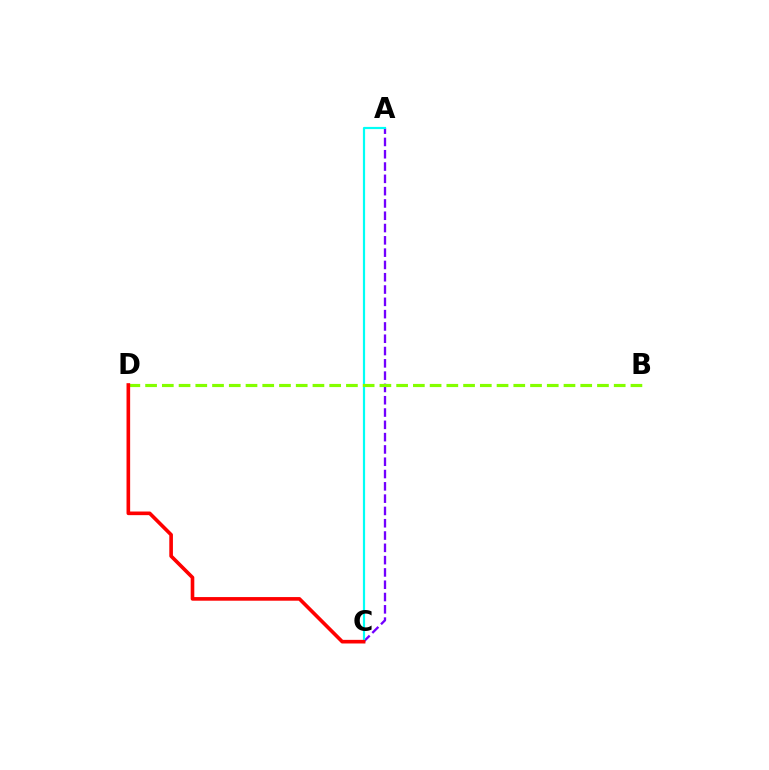{('A', 'C'): [{'color': '#7200ff', 'line_style': 'dashed', 'thickness': 1.67}, {'color': '#00fff6', 'line_style': 'solid', 'thickness': 1.59}], ('B', 'D'): [{'color': '#84ff00', 'line_style': 'dashed', 'thickness': 2.27}], ('C', 'D'): [{'color': '#ff0000', 'line_style': 'solid', 'thickness': 2.61}]}